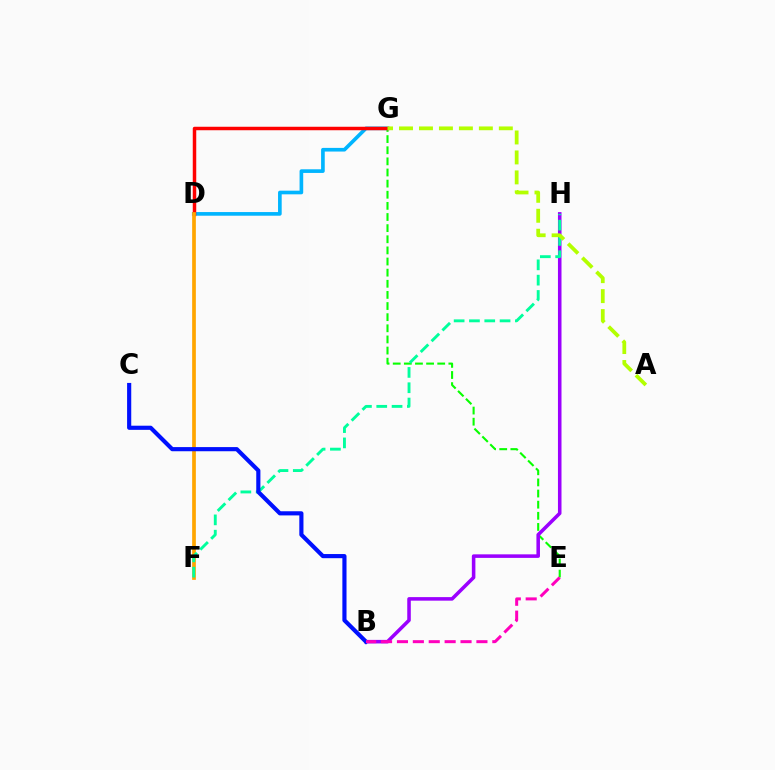{('E', 'G'): [{'color': '#08ff00', 'line_style': 'dashed', 'thickness': 1.51}], ('D', 'G'): [{'color': '#00b5ff', 'line_style': 'solid', 'thickness': 2.63}, {'color': '#ff0000', 'line_style': 'solid', 'thickness': 2.51}], ('B', 'H'): [{'color': '#9b00ff', 'line_style': 'solid', 'thickness': 2.56}], ('D', 'F'): [{'color': '#ffa500', 'line_style': 'solid', 'thickness': 2.67}], ('F', 'H'): [{'color': '#00ff9d', 'line_style': 'dashed', 'thickness': 2.08}], ('A', 'G'): [{'color': '#b3ff00', 'line_style': 'dashed', 'thickness': 2.71}], ('B', 'C'): [{'color': '#0010ff', 'line_style': 'solid', 'thickness': 2.99}], ('B', 'E'): [{'color': '#ff00bd', 'line_style': 'dashed', 'thickness': 2.16}]}